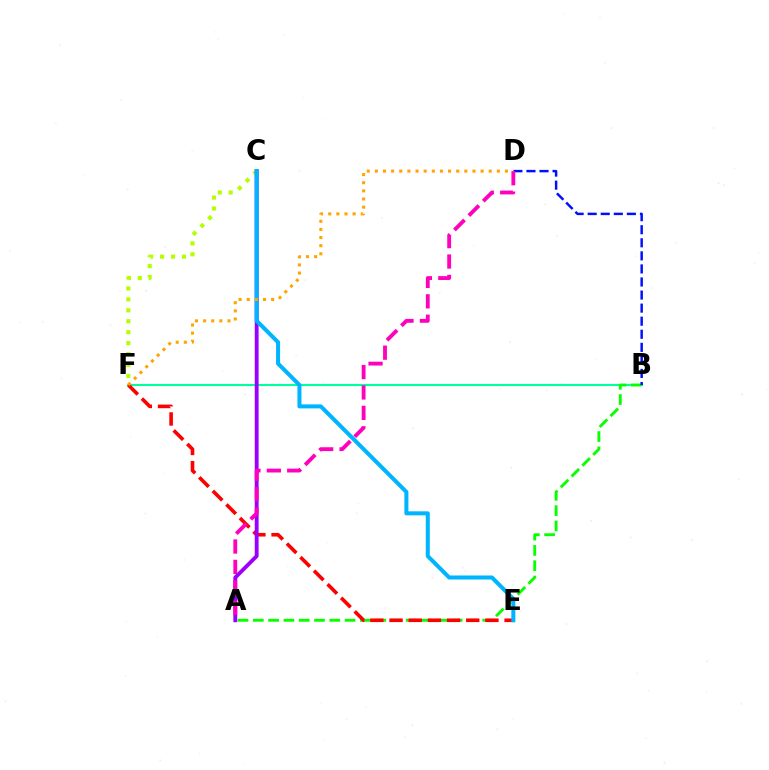{('B', 'F'): [{'color': '#00ff9d', 'line_style': 'solid', 'thickness': 1.52}], ('A', 'B'): [{'color': '#08ff00', 'line_style': 'dashed', 'thickness': 2.08}], ('C', 'F'): [{'color': '#b3ff00', 'line_style': 'dotted', 'thickness': 2.97}], ('B', 'D'): [{'color': '#0010ff', 'line_style': 'dashed', 'thickness': 1.78}], ('E', 'F'): [{'color': '#ff0000', 'line_style': 'dashed', 'thickness': 2.61}], ('A', 'C'): [{'color': '#9b00ff', 'line_style': 'solid', 'thickness': 2.78}], ('A', 'D'): [{'color': '#ff00bd', 'line_style': 'dashed', 'thickness': 2.77}], ('C', 'E'): [{'color': '#00b5ff', 'line_style': 'solid', 'thickness': 2.9}], ('D', 'F'): [{'color': '#ffa500', 'line_style': 'dotted', 'thickness': 2.21}]}